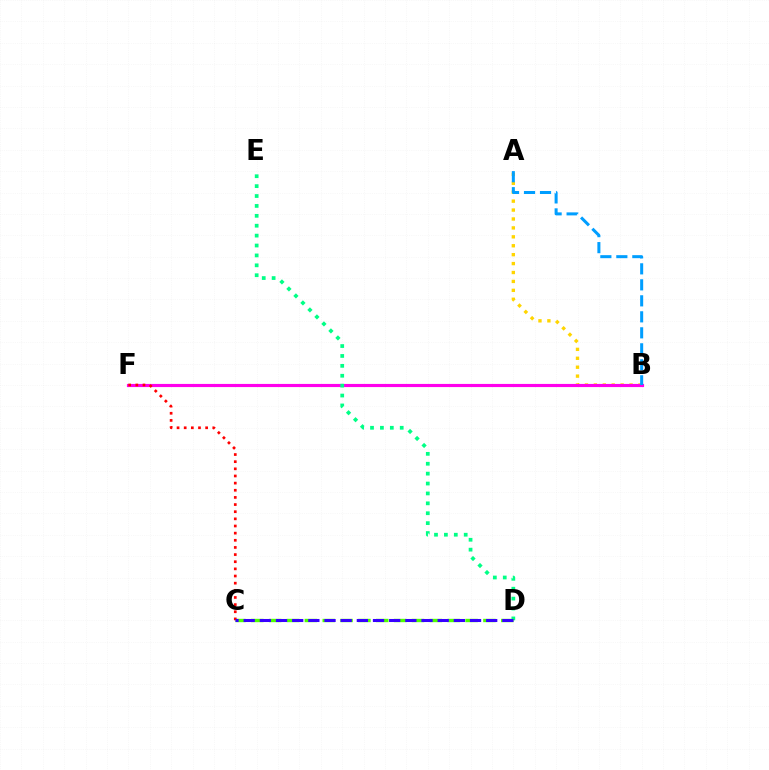{('A', 'B'): [{'color': '#ffd500', 'line_style': 'dotted', 'thickness': 2.42}, {'color': '#009eff', 'line_style': 'dashed', 'thickness': 2.17}], ('B', 'F'): [{'color': '#ff00ed', 'line_style': 'solid', 'thickness': 2.27}], ('D', 'E'): [{'color': '#00ff86', 'line_style': 'dotted', 'thickness': 2.69}], ('C', 'D'): [{'color': '#4fff00', 'line_style': 'dashed', 'thickness': 2.43}, {'color': '#3700ff', 'line_style': 'dashed', 'thickness': 2.2}], ('C', 'F'): [{'color': '#ff0000', 'line_style': 'dotted', 'thickness': 1.94}]}